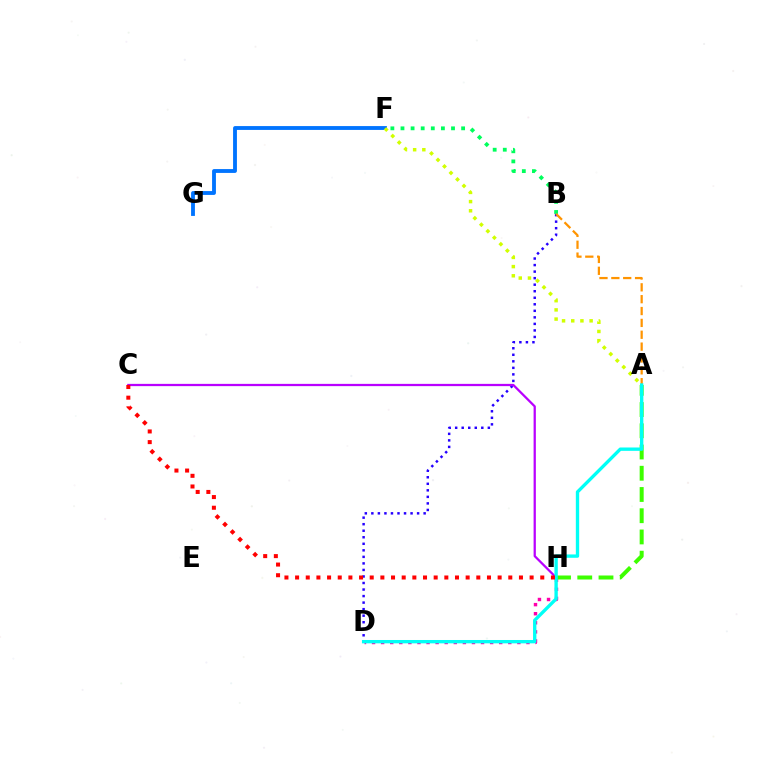{('F', 'G'): [{'color': '#0074ff', 'line_style': 'solid', 'thickness': 2.77}], ('A', 'F'): [{'color': '#d1ff00', 'line_style': 'dotted', 'thickness': 2.5}], ('D', 'H'): [{'color': '#ff00ac', 'line_style': 'dotted', 'thickness': 2.47}], ('B', 'F'): [{'color': '#00ff5c', 'line_style': 'dotted', 'thickness': 2.75}], ('A', 'H'): [{'color': '#3dff00', 'line_style': 'dashed', 'thickness': 2.88}], ('B', 'D'): [{'color': '#2500ff', 'line_style': 'dotted', 'thickness': 1.78}], ('A', 'B'): [{'color': '#ff9400', 'line_style': 'dashed', 'thickness': 1.61}], ('C', 'H'): [{'color': '#b900ff', 'line_style': 'solid', 'thickness': 1.62}, {'color': '#ff0000', 'line_style': 'dotted', 'thickness': 2.9}], ('A', 'D'): [{'color': '#00fff6', 'line_style': 'solid', 'thickness': 2.41}]}